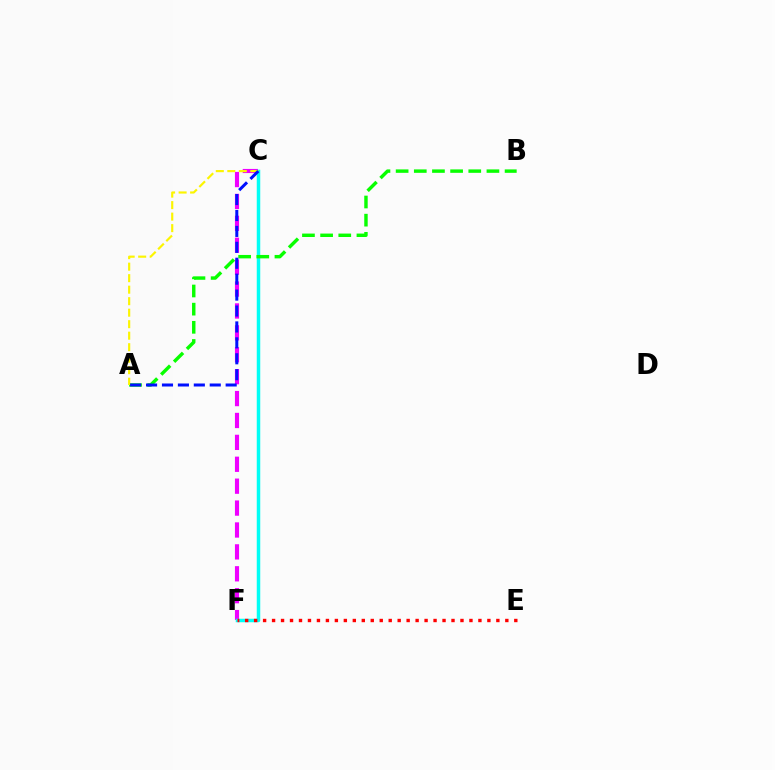{('C', 'F'): [{'color': '#ee00ff', 'line_style': 'dashed', 'thickness': 2.98}, {'color': '#00fff6', 'line_style': 'solid', 'thickness': 2.51}], ('A', 'B'): [{'color': '#08ff00', 'line_style': 'dashed', 'thickness': 2.47}], ('E', 'F'): [{'color': '#ff0000', 'line_style': 'dotted', 'thickness': 2.44}], ('A', 'C'): [{'color': '#fcf500', 'line_style': 'dashed', 'thickness': 1.56}, {'color': '#0010ff', 'line_style': 'dashed', 'thickness': 2.16}]}